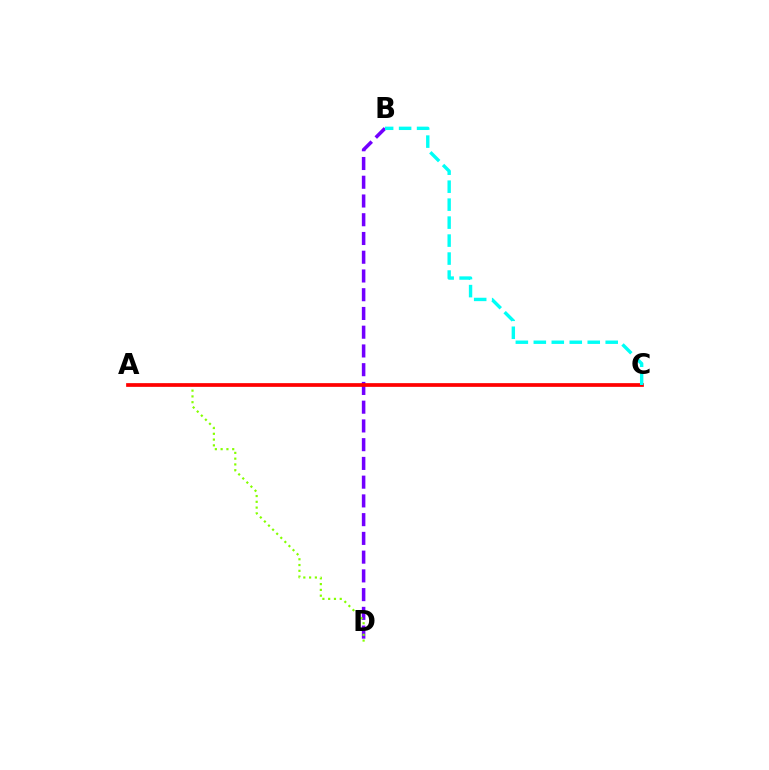{('B', 'D'): [{'color': '#7200ff', 'line_style': 'dashed', 'thickness': 2.55}], ('A', 'D'): [{'color': '#84ff00', 'line_style': 'dotted', 'thickness': 1.57}], ('A', 'C'): [{'color': '#ff0000', 'line_style': 'solid', 'thickness': 2.67}], ('B', 'C'): [{'color': '#00fff6', 'line_style': 'dashed', 'thickness': 2.44}]}